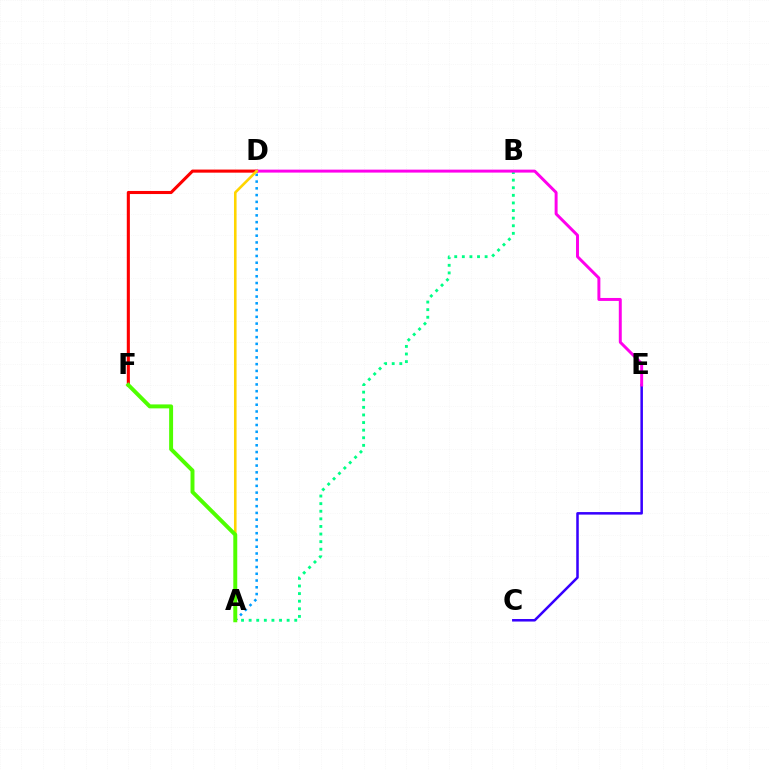{('C', 'E'): [{'color': '#3700ff', 'line_style': 'solid', 'thickness': 1.82}], ('D', 'F'): [{'color': '#ff0000', 'line_style': 'solid', 'thickness': 2.22}], ('A', 'B'): [{'color': '#00ff86', 'line_style': 'dotted', 'thickness': 2.07}], ('A', 'D'): [{'color': '#009eff', 'line_style': 'dotted', 'thickness': 1.84}, {'color': '#ffd500', 'line_style': 'solid', 'thickness': 1.87}], ('D', 'E'): [{'color': '#ff00ed', 'line_style': 'solid', 'thickness': 2.13}], ('A', 'F'): [{'color': '#4fff00', 'line_style': 'solid', 'thickness': 2.84}]}